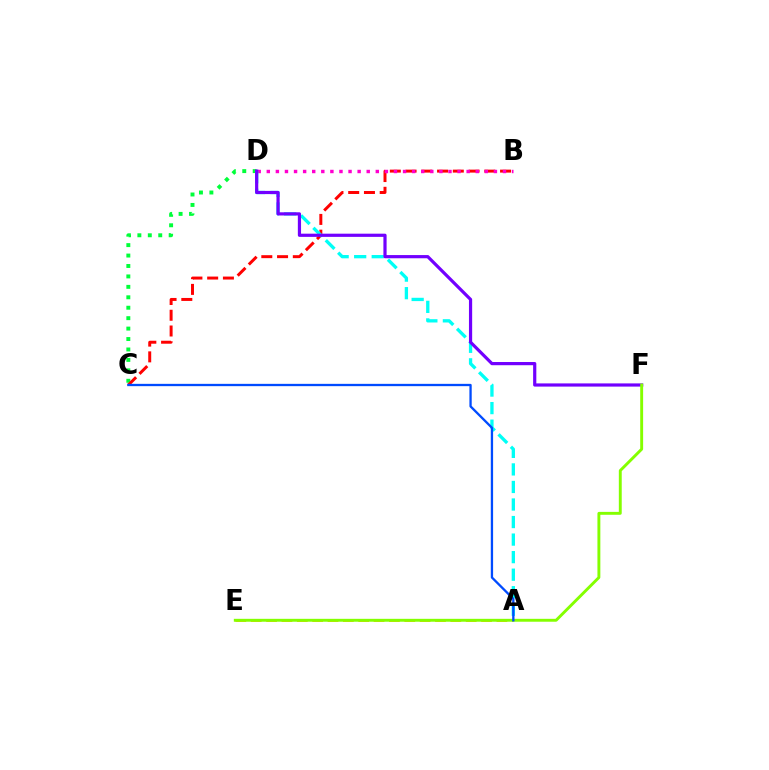{('C', 'D'): [{'color': '#00ff39', 'line_style': 'dotted', 'thickness': 2.84}], ('B', 'C'): [{'color': '#ff0000', 'line_style': 'dashed', 'thickness': 2.14}], ('B', 'D'): [{'color': '#ff00cf', 'line_style': 'dotted', 'thickness': 2.47}], ('A', 'D'): [{'color': '#00fff6', 'line_style': 'dashed', 'thickness': 2.38}], ('A', 'E'): [{'color': '#ffbd00', 'line_style': 'dashed', 'thickness': 2.09}], ('D', 'F'): [{'color': '#7200ff', 'line_style': 'solid', 'thickness': 2.3}], ('E', 'F'): [{'color': '#84ff00', 'line_style': 'solid', 'thickness': 2.09}], ('A', 'C'): [{'color': '#004bff', 'line_style': 'solid', 'thickness': 1.66}]}